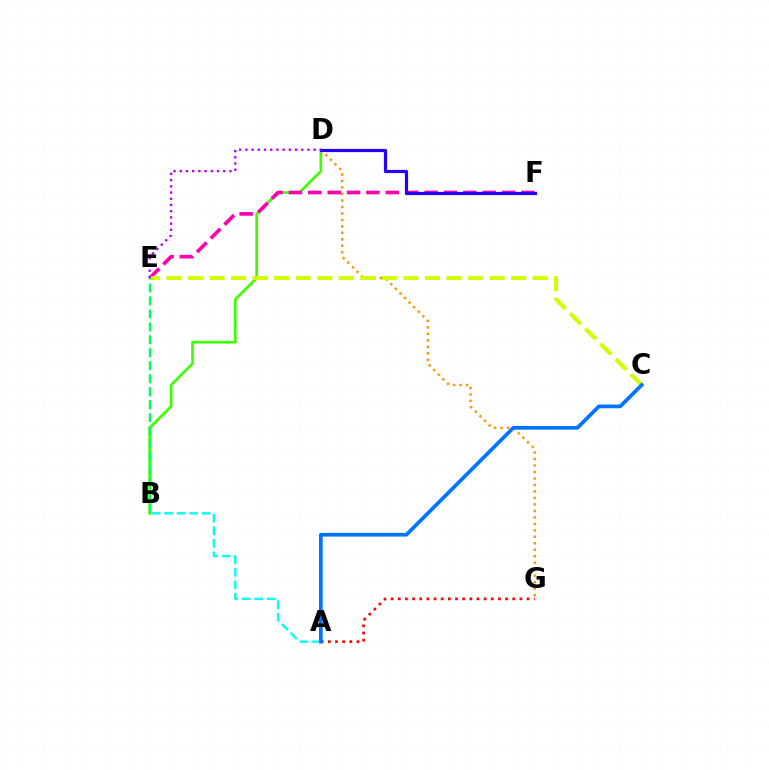{('A', 'B'): [{'color': '#00fff6', 'line_style': 'dashed', 'thickness': 1.71}], ('B', 'D'): [{'color': '#3dff00', 'line_style': 'solid', 'thickness': 1.94}], ('D', 'G'): [{'color': '#ff9400', 'line_style': 'dotted', 'thickness': 1.76}], ('E', 'F'): [{'color': '#ff00ac', 'line_style': 'dashed', 'thickness': 2.63}], ('A', 'G'): [{'color': '#ff0000', 'line_style': 'dotted', 'thickness': 1.94}], ('C', 'E'): [{'color': '#d1ff00', 'line_style': 'dashed', 'thickness': 2.93}], ('A', 'C'): [{'color': '#0074ff', 'line_style': 'solid', 'thickness': 2.67}], ('B', 'E'): [{'color': '#00ff5c', 'line_style': 'dashed', 'thickness': 1.76}], ('D', 'F'): [{'color': '#2500ff', 'line_style': 'solid', 'thickness': 2.31}], ('D', 'E'): [{'color': '#b900ff', 'line_style': 'dotted', 'thickness': 1.69}]}